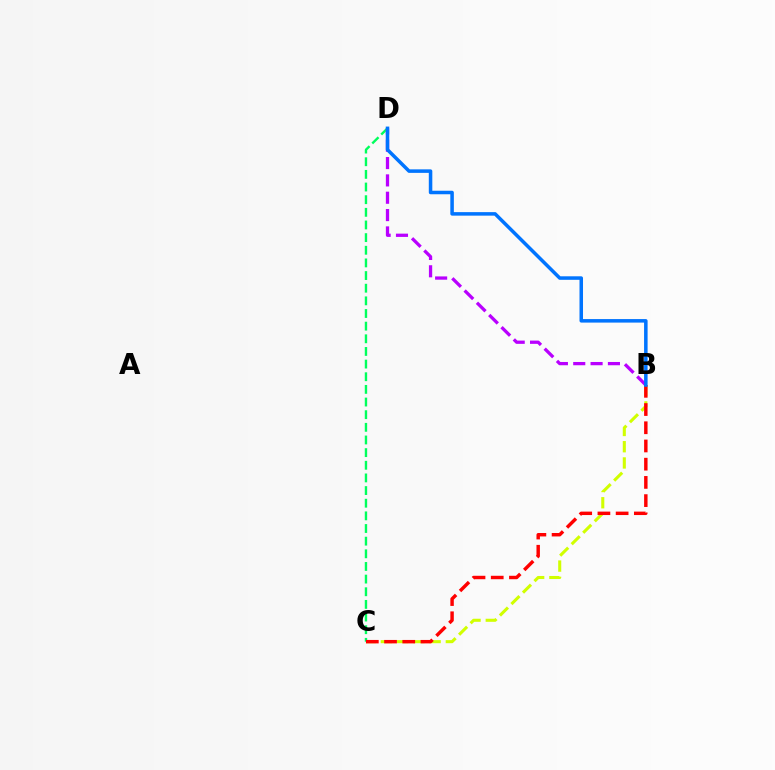{('B', 'C'): [{'color': '#d1ff00', 'line_style': 'dashed', 'thickness': 2.21}, {'color': '#ff0000', 'line_style': 'dashed', 'thickness': 2.47}], ('C', 'D'): [{'color': '#00ff5c', 'line_style': 'dashed', 'thickness': 1.72}], ('B', 'D'): [{'color': '#b900ff', 'line_style': 'dashed', 'thickness': 2.36}, {'color': '#0074ff', 'line_style': 'solid', 'thickness': 2.53}]}